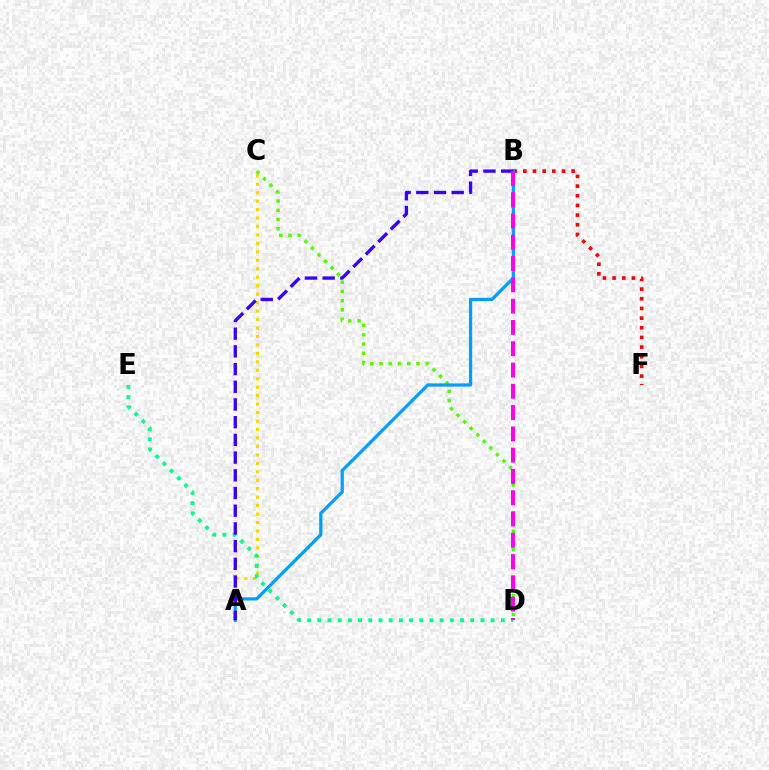{('A', 'C'): [{'color': '#ffd500', 'line_style': 'dotted', 'thickness': 2.3}], ('B', 'F'): [{'color': '#ff0000', 'line_style': 'dotted', 'thickness': 2.63}], ('D', 'E'): [{'color': '#00ff86', 'line_style': 'dotted', 'thickness': 2.77}], ('C', 'D'): [{'color': '#4fff00', 'line_style': 'dotted', 'thickness': 2.51}], ('A', 'B'): [{'color': '#009eff', 'line_style': 'solid', 'thickness': 2.33}, {'color': '#3700ff', 'line_style': 'dashed', 'thickness': 2.41}], ('B', 'D'): [{'color': '#ff00ed', 'line_style': 'dashed', 'thickness': 2.89}]}